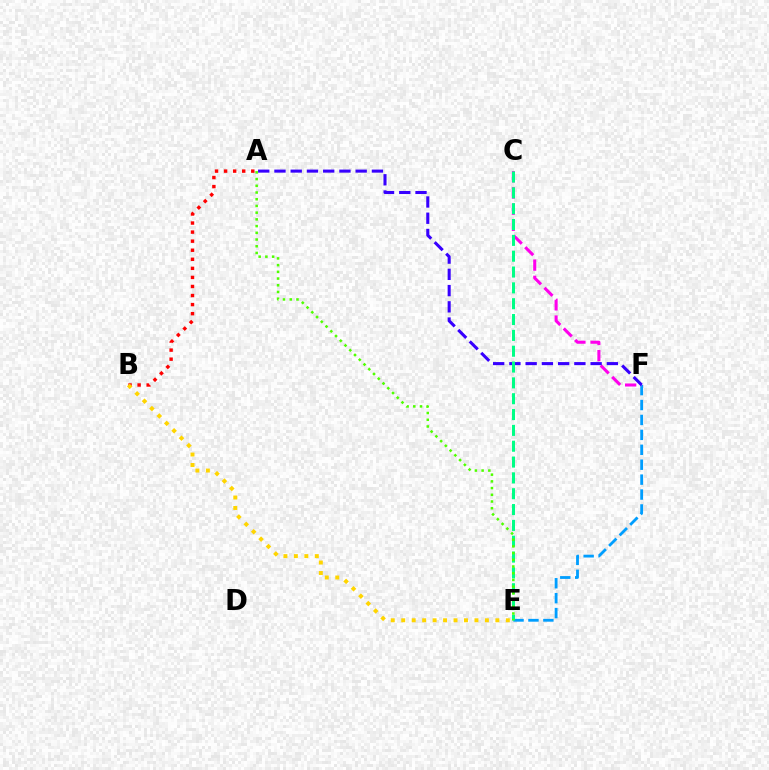{('E', 'F'): [{'color': '#009eff', 'line_style': 'dashed', 'thickness': 2.03}], ('C', 'F'): [{'color': '#ff00ed', 'line_style': 'dashed', 'thickness': 2.2}], ('A', 'F'): [{'color': '#3700ff', 'line_style': 'dashed', 'thickness': 2.21}], ('C', 'E'): [{'color': '#00ff86', 'line_style': 'dashed', 'thickness': 2.15}], ('A', 'B'): [{'color': '#ff0000', 'line_style': 'dotted', 'thickness': 2.46}], ('B', 'E'): [{'color': '#ffd500', 'line_style': 'dotted', 'thickness': 2.84}], ('A', 'E'): [{'color': '#4fff00', 'line_style': 'dotted', 'thickness': 1.82}]}